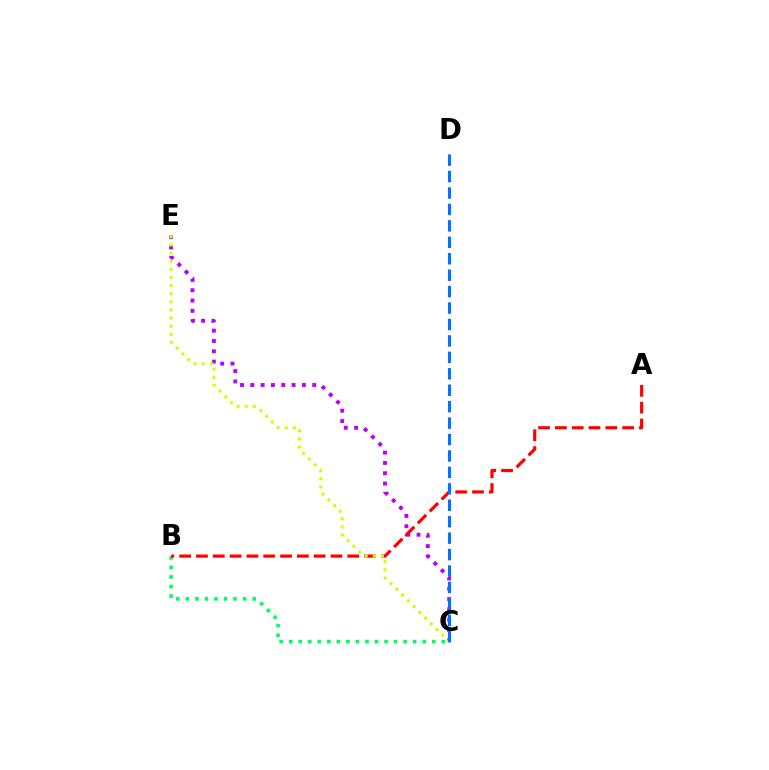{('B', 'C'): [{'color': '#00ff5c', 'line_style': 'dotted', 'thickness': 2.59}], ('C', 'E'): [{'color': '#b900ff', 'line_style': 'dotted', 'thickness': 2.8}, {'color': '#d1ff00', 'line_style': 'dotted', 'thickness': 2.21}], ('A', 'B'): [{'color': '#ff0000', 'line_style': 'dashed', 'thickness': 2.28}], ('C', 'D'): [{'color': '#0074ff', 'line_style': 'dashed', 'thickness': 2.23}]}